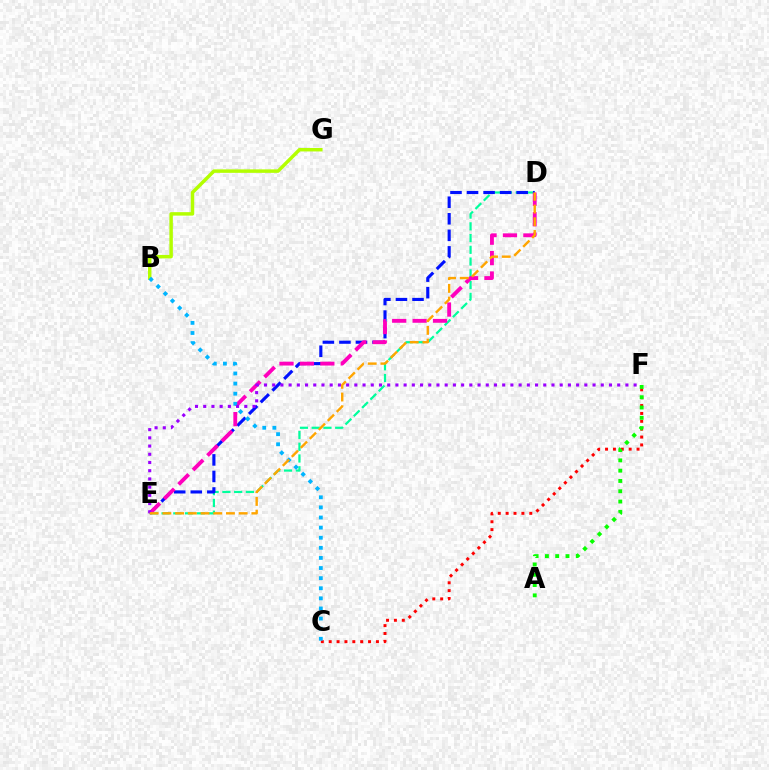{('B', 'G'): [{'color': '#b3ff00', 'line_style': 'solid', 'thickness': 2.49}], ('D', 'E'): [{'color': '#00ff9d', 'line_style': 'dashed', 'thickness': 1.6}, {'color': '#0010ff', 'line_style': 'dashed', 'thickness': 2.25}, {'color': '#ff00bd', 'line_style': 'dashed', 'thickness': 2.77}, {'color': '#ffa500', 'line_style': 'dashed', 'thickness': 1.73}], ('C', 'F'): [{'color': '#ff0000', 'line_style': 'dotted', 'thickness': 2.14}], ('A', 'F'): [{'color': '#08ff00', 'line_style': 'dotted', 'thickness': 2.8}], ('B', 'C'): [{'color': '#00b5ff', 'line_style': 'dotted', 'thickness': 2.75}], ('E', 'F'): [{'color': '#9b00ff', 'line_style': 'dotted', 'thickness': 2.23}]}